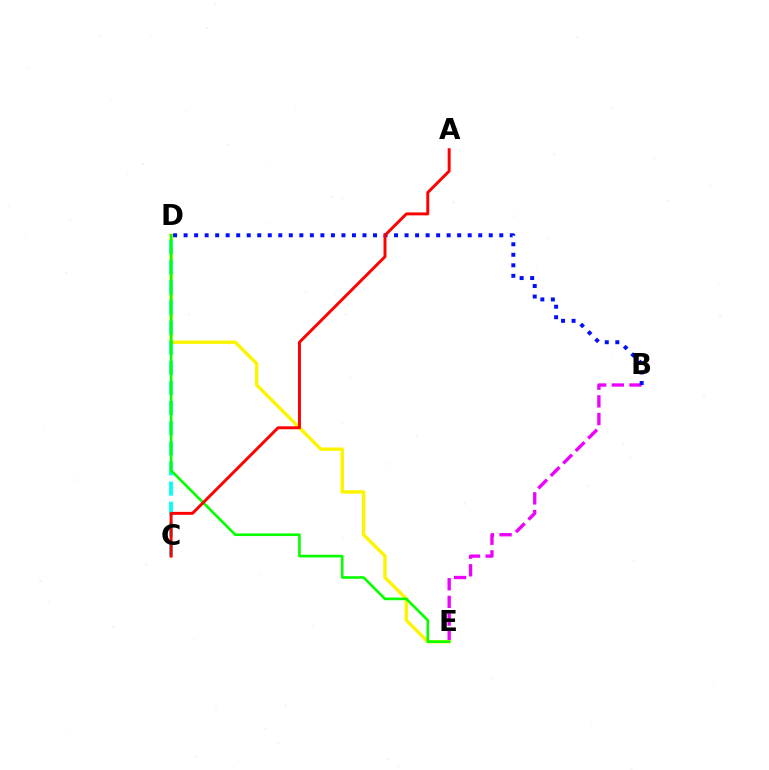{('B', 'E'): [{'color': '#ee00ff', 'line_style': 'dashed', 'thickness': 2.4}], ('B', 'D'): [{'color': '#0010ff', 'line_style': 'dotted', 'thickness': 2.86}], ('D', 'E'): [{'color': '#fcf500', 'line_style': 'solid', 'thickness': 2.45}, {'color': '#08ff00', 'line_style': 'solid', 'thickness': 1.9}], ('C', 'D'): [{'color': '#00fff6', 'line_style': 'dashed', 'thickness': 2.73}], ('A', 'C'): [{'color': '#ff0000', 'line_style': 'solid', 'thickness': 2.12}]}